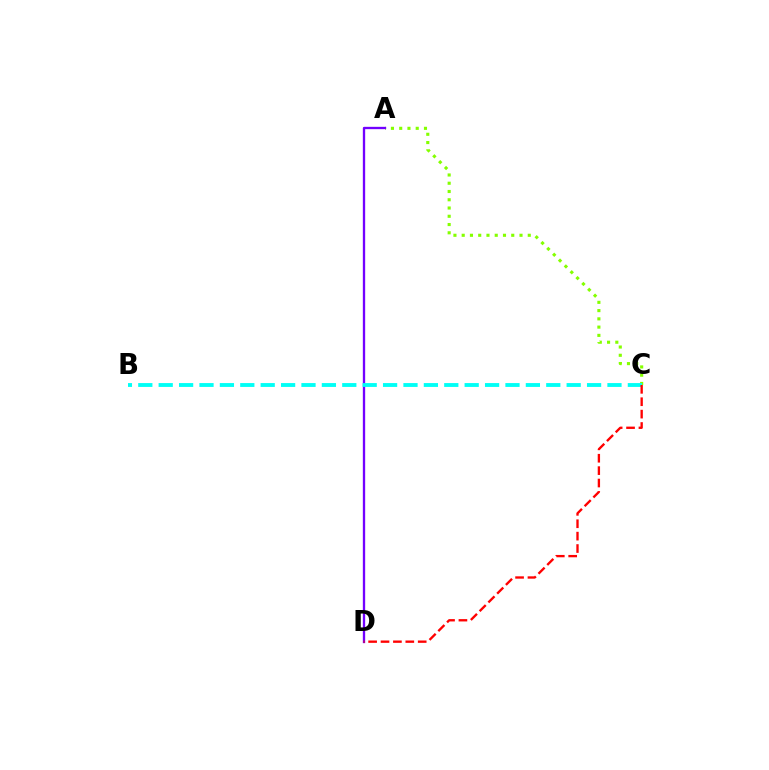{('A', 'C'): [{'color': '#84ff00', 'line_style': 'dotted', 'thickness': 2.24}], ('A', 'D'): [{'color': '#7200ff', 'line_style': 'solid', 'thickness': 1.67}], ('B', 'C'): [{'color': '#00fff6', 'line_style': 'dashed', 'thickness': 2.77}], ('C', 'D'): [{'color': '#ff0000', 'line_style': 'dashed', 'thickness': 1.68}]}